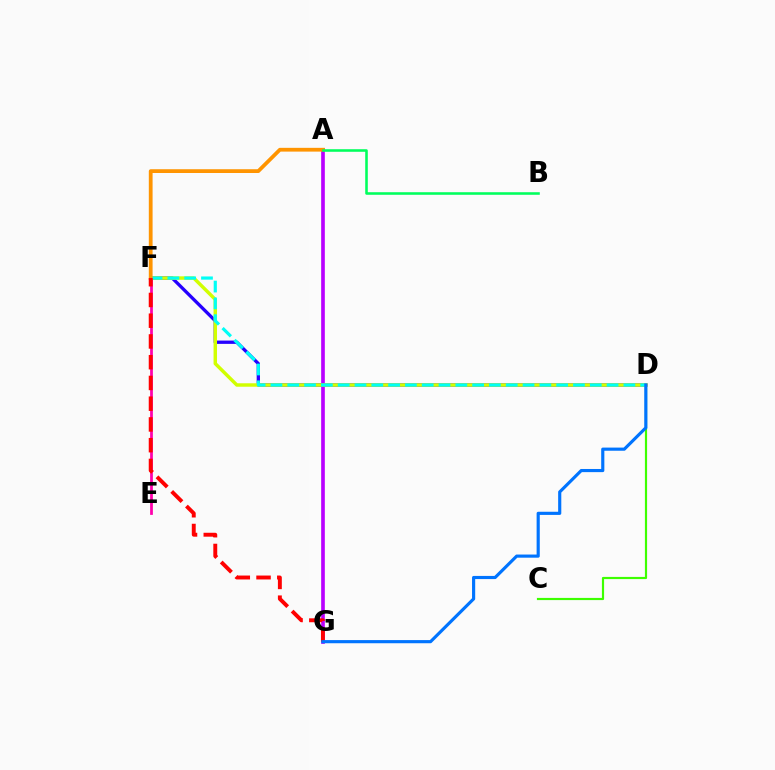{('C', 'D'): [{'color': '#3dff00', 'line_style': 'solid', 'thickness': 1.57}], ('E', 'F'): [{'color': '#ff00ac', 'line_style': 'solid', 'thickness': 1.98}], ('A', 'G'): [{'color': '#b900ff', 'line_style': 'solid', 'thickness': 2.64}], ('D', 'F'): [{'color': '#2500ff', 'line_style': 'solid', 'thickness': 2.38}, {'color': '#d1ff00', 'line_style': 'solid', 'thickness': 2.49}, {'color': '#00fff6', 'line_style': 'dashed', 'thickness': 2.28}], ('A', 'F'): [{'color': '#ff9400', 'line_style': 'solid', 'thickness': 2.72}], ('F', 'G'): [{'color': '#ff0000', 'line_style': 'dashed', 'thickness': 2.82}], ('D', 'G'): [{'color': '#0074ff', 'line_style': 'solid', 'thickness': 2.27}], ('A', 'B'): [{'color': '#00ff5c', 'line_style': 'solid', 'thickness': 1.85}]}